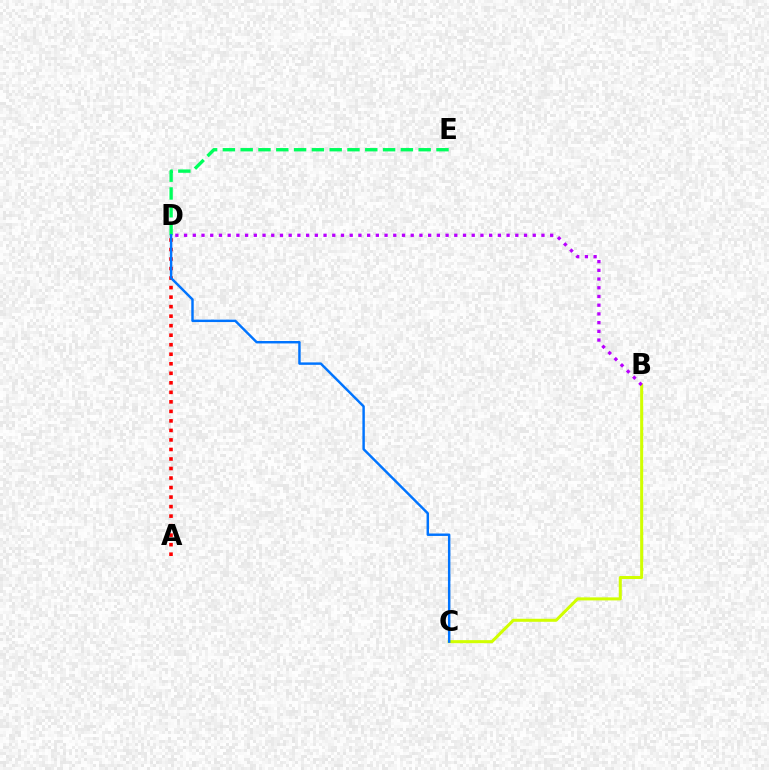{('A', 'D'): [{'color': '#ff0000', 'line_style': 'dotted', 'thickness': 2.59}], ('B', 'C'): [{'color': '#d1ff00', 'line_style': 'solid', 'thickness': 2.18}], ('D', 'E'): [{'color': '#00ff5c', 'line_style': 'dashed', 'thickness': 2.42}], ('C', 'D'): [{'color': '#0074ff', 'line_style': 'solid', 'thickness': 1.76}], ('B', 'D'): [{'color': '#b900ff', 'line_style': 'dotted', 'thickness': 2.37}]}